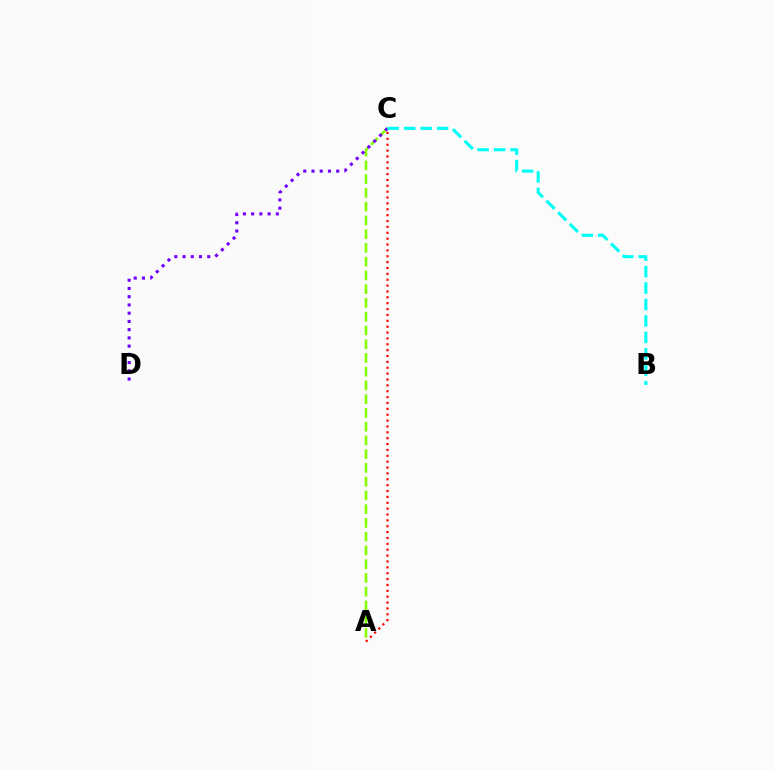{('A', 'C'): [{'color': '#84ff00', 'line_style': 'dashed', 'thickness': 1.87}, {'color': '#ff0000', 'line_style': 'dotted', 'thickness': 1.59}], ('C', 'D'): [{'color': '#7200ff', 'line_style': 'dotted', 'thickness': 2.24}], ('B', 'C'): [{'color': '#00fff6', 'line_style': 'dashed', 'thickness': 2.24}]}